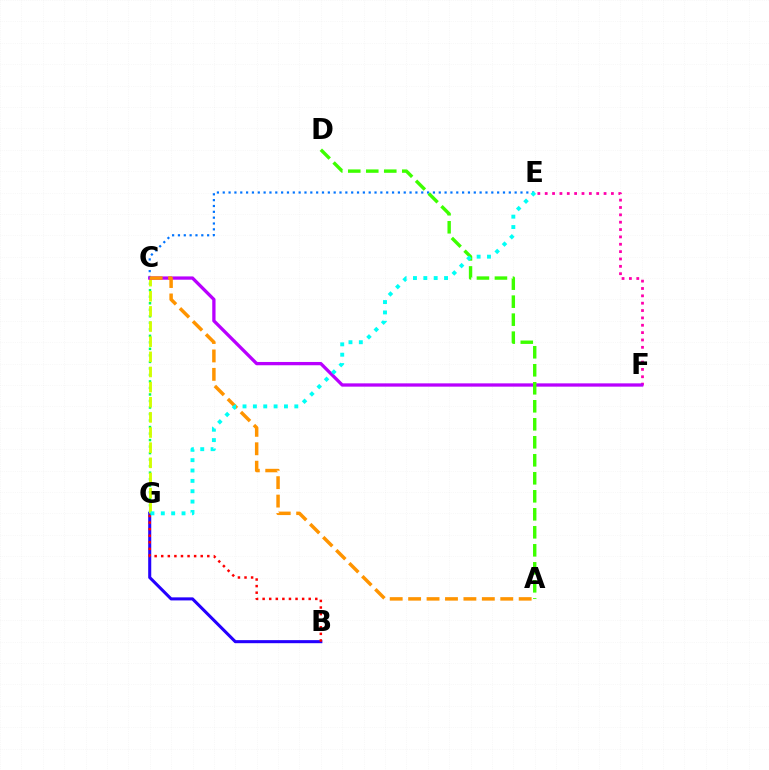{('C', 'G'): [{'color': '#00ff5c', 'line_style': 'dotted', 'thickness': 1.77}, {'color': '#d1ff00', 'line_style': 'dashed', 'thickness': 2.06}], ('B', 'G'): [{'color': '#2500ff', 'line_style': 'solid', 'thickness': 2.2}, {'color': '#ff0000', 'line_style': 'dotted', 'thickness': 1.79}], ('C', 'E'): [{'color': '#0074ff', 'line_style': 'dotted', 'thickness': 1.59}], ('E', 'F'): [{'color': '#ff00ac', 'line_style': 'dotted', 'thickness': 2.0}], ('C', 'F'): [{'color': '#b900ff', 'line_style': 'solid', 'thickness': 2.37}], ('A', 'D'): [{'color': '#3dff00', 'line_style': 'dashed', 'thickness': 2.45}], ('A', 'C'): [{'color': '#ff9400', 'line_style': 'dashed', 'thickness': 2.5}], ('E', 'G'): [{'color': '#00fff6', 'line_style': 'dotted', 'thickness': 2.82}]}